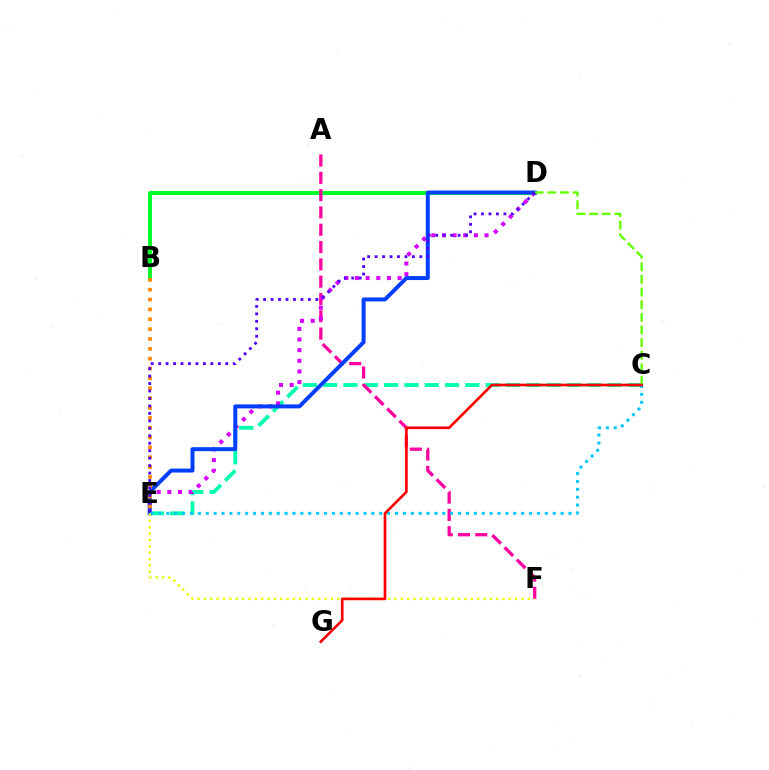{('B', 'D'): [{'color': '#00ff27', 'line_style': 'solid', 'thickness': 2.82}], ('C', 'E'): [{'color': '#00ffaf', 'line_style': 'dashed', 'thickness': 2.76}, {'color': '#00c7ff', 'line_style': 'dotted', 'thickness': 2.14}], ('A', 'F'): [{'color': '#ff00a0', 'line_style': 'dashed', 'thickness': 2.35}], ('D', 'E'): [{'color': '#d600ff', 'line_style': 'dotted', 'thickness': 2.89}, {'color': '#003fff', 'line_style': 'solid', 'thickness': 2.86}, {'color': '#4f00ff', 'line_style': 'dotted', 'thickness': 2.03}], ('B', 'E'): [{'color': '#ff8800', 'line_style': 'dotted', 'thickness': 2.68}], ('C', 'D'): [{'color': '#66ff00', 'line_style': 'dashed', 'thickness': 1.72}], ('E', 'F'): [{'color': '#eeff00', 'line_style': 'dotted', 'thickness': 1.73}], ('C', 'G'): [{'color': '#ff0000', 'line_style': 'solid', 'thickness': 1.92}]}